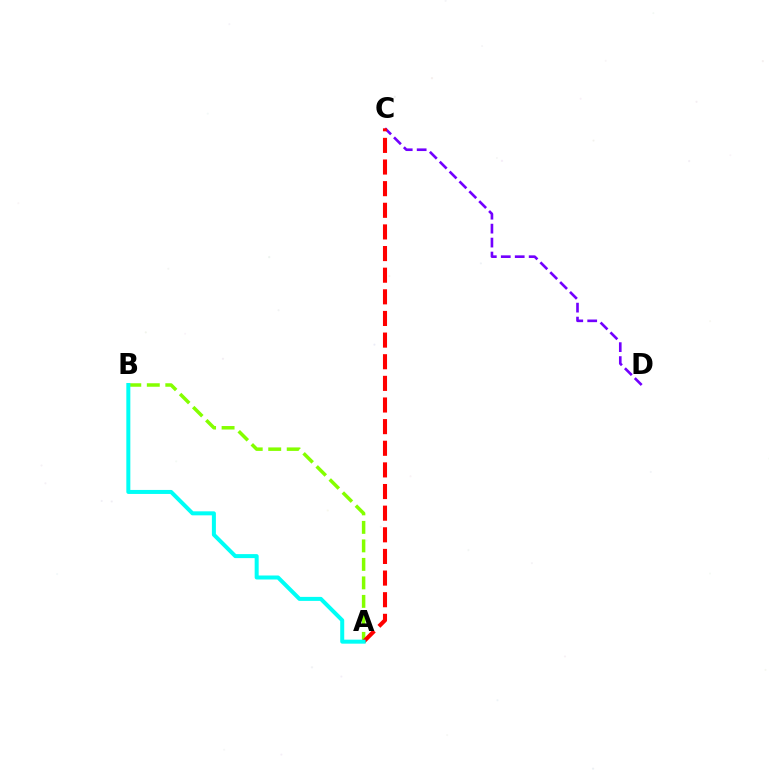{('C', 'D'): [{'color': '#7200ff', 'line_style': 'dashed', 'thickness': 1.9}], ('A', 'B'): [{'color': '#84ff00', 'line_style': 'dashed', 'thickness': 2.51}, {'color': '#00fff6', 'line_style': 'solid', 'thickness': 2.88}], ('A', 'C'): [{'color': '#ff0000', 'line_style': 'dashed', 'thickness': 2.94}]}